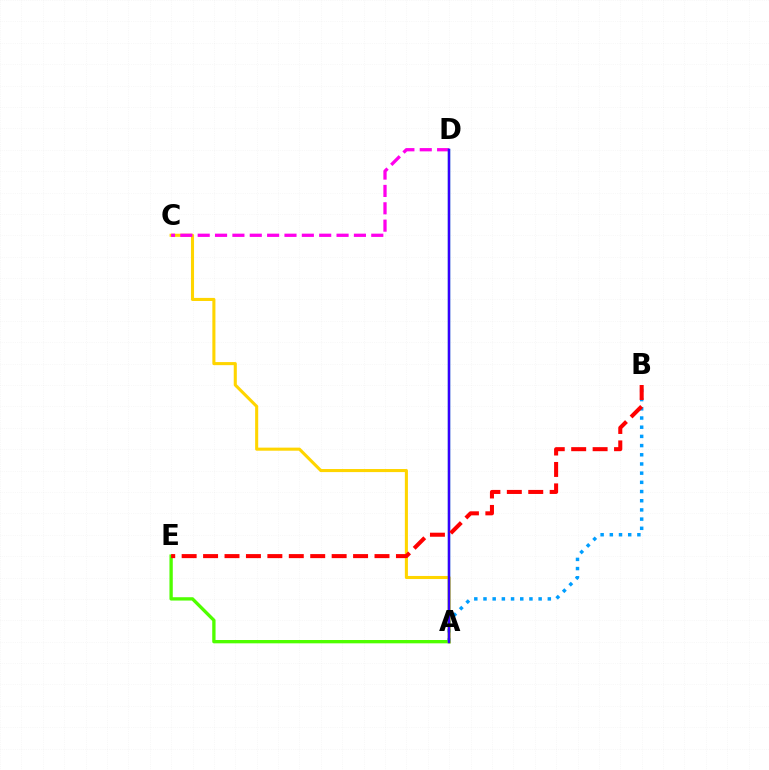{('A', 'E'): [{'color': '#4fff00', 'line_style': 'solid', 'thickness': 2.39}], ('A', 'B'): [{'color': '#009eff', 'line_style': 'dotted', 'thickness': 2.5}], ('A', 'C'): [{'color': '#ffd500', 'line_style': 'solid', 'thickness': 2.22}], ('C', 'D'): [{'color': '#ff00ed', 'line_style': 'dashed', 'thickness': 2.36}], ('A', 'D'): [{'color': '#00ff86', 'line_style': 'solid', 'thickness': 1.66}, {'color': '#3700ff', 'line_style': 'solid', 'thickness': 1.8}], ('B', 'E'): [{'color': '#ff0000', 'line_style': 'dashed', 'thickness': 2.91}]}